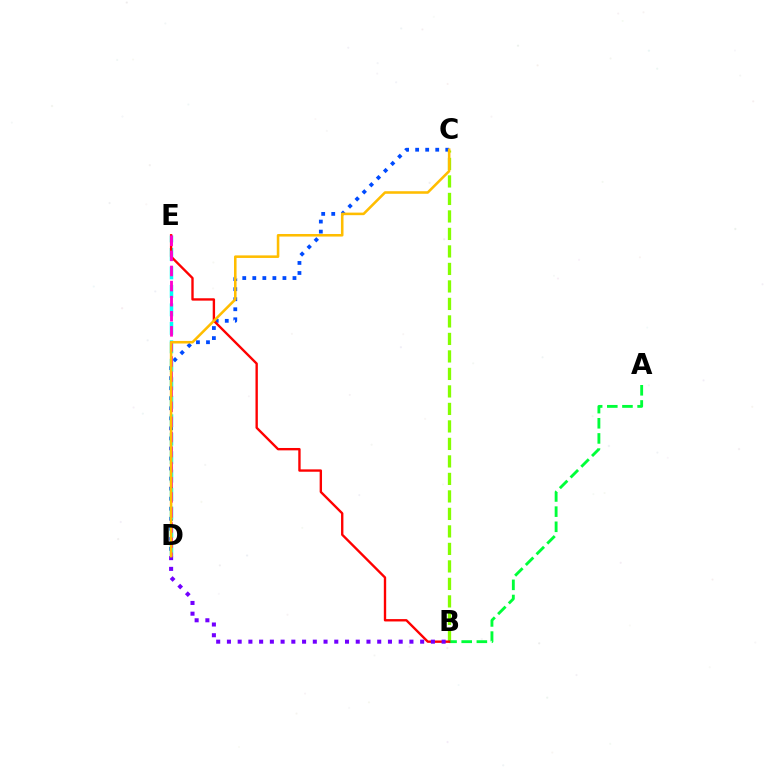{('B', 'C'): [{'color': '#84ff00', 'line_style': 'dashed', 'thickness': 2.38}], ('C', 'D'): [{'color': '#004bff', 'line_style': 'dotted', 'thickness': 2.73}, {'color': '#ffbd00', 'line_style': 'solid', 'thickness': 1.84}], ('D', 'E'): [{'color': '#00fff6', 'line_style': 'dashed', 'thickness': 2.51}, {'color': '#ff00cf', 'line_style': 'dashed', 'thickness': 2.05}], ('A', 'B'): [{'color': '#00ff39', 'line_style': 'dashed', 'thickness': 2.06}], ('B', 'E'): [{'color': '#ff0000', 'line_style': 'solid', 'thickness': 1.71}], ('B', 'D'): [{'color': '#7200ff', 'line_style': 'dotted', 'thickness': 2.92}]}